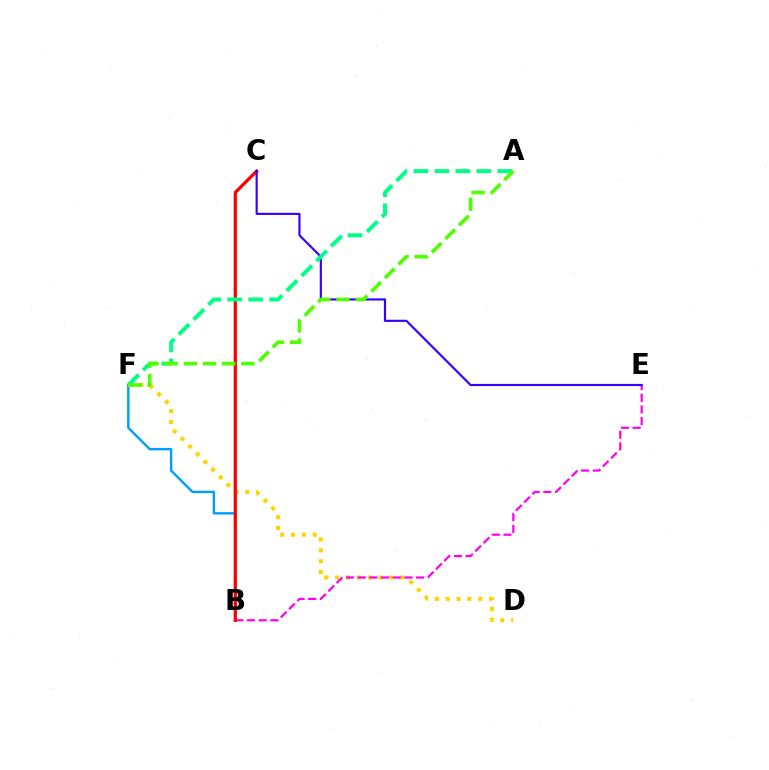{('B', 'F'): [{'color': '#009eff', 'line_style': 'solid', 'thickness': 1.74}], ('D', 'F'): [{'color': '#ffd500', 'line_style': 'dotted', 'thickness': 2.95}], ('B', 'E'): [{'color': '#ff00ed', 'line_style': 'dashed', 'thickness': 1.59}], ('B', 'C'): [{'color': '#ff0000', 'line_style': 'solid', 'thickness': 2.33}], ('C', 'E'): [{'color': '#3700ff', 'line_style': 'solid', 'thickness': 1.56}], ('A', 'F'): [{'color': '#00ff86', 'line_style': 'dashed', 'thickness': 2.85}, {'color': '#4fff00', 'line_style': 'dashed', 'thickness': 2.61}]}